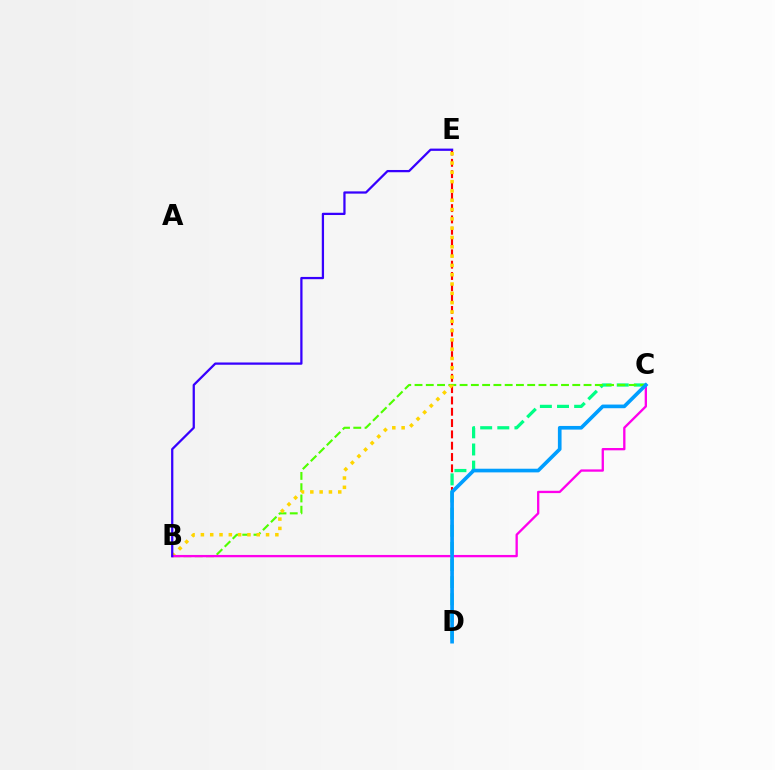{('D', 'E'): [{'color': '#ff0000', 'line_style': 'dashed', 'thickness': 1.54}], ('C', 'D'): [{'color': '#00ff86', 'line_style': 'dashed', 'thickness': 2.33}, {'color': '#009eff', 'line_style': 'solid', 'thickness': 2.63}], ('B', 'C'): [{'color': '#4fff00', 'line_style': 'dashed', 'thickness': 1.53}, {'color': '#ff00ed', 'line_style': 'solid', 'thickness': 1.67}], ('B', 'E'): [{'color': '#ffd500', 'line_style': 'dotted', 'thickness': 2.53}, {'color': '#3700ff', 'line_style': 'solid', 'thickness': 1.63}]}